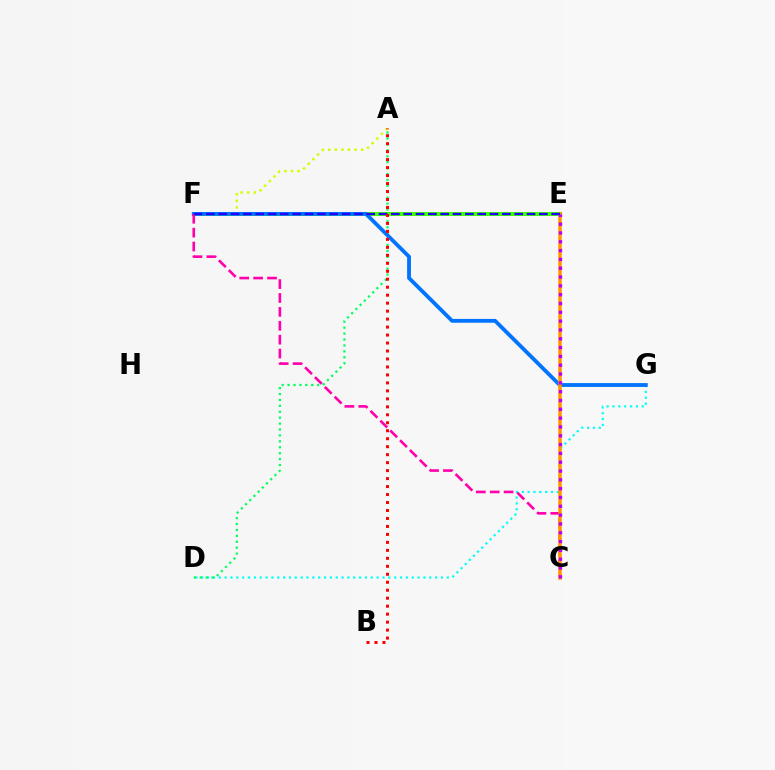{('E', 'F'): [{'color': '#3dff00', 'line_style': 'solid', 'thickness': 2.89}, {'color': '#2500ff', 'line_style': 'dashed', 'thickness': 1.68}], ('A', 'F'): [{'color': '#d1ff00', 'line_style': 'dotted', 'thickness': 1.79}], ('D', 'G'): [{'color': '#00fff6', 'line_style': 'dotted', 'thickness': 1.59}], ('A', 'D'): [{'color': '#00ff5c', 'line_style': 'dotted', 'thickness': 1.61}], ('F', 'G'): [{'color': '#0074ff', 'line_style': 'solid', 'thickness': 2.75}], ('C', 'F'): [{'color': '#ff00ac', 'line_style': 'dashed', 'thickness': 1.89}], ('C', 'E'): [{'color': '#ff9400', 'line_style': 'solid', 'thickness': 2.52}, {'color': '#b900ff', 'line_style': 'dotted', 'thickness': 2.4}], ('A', 'B'): [{'color': '#ff0000', 'line_style': 'dotted', 'thickness': 2.17}]}